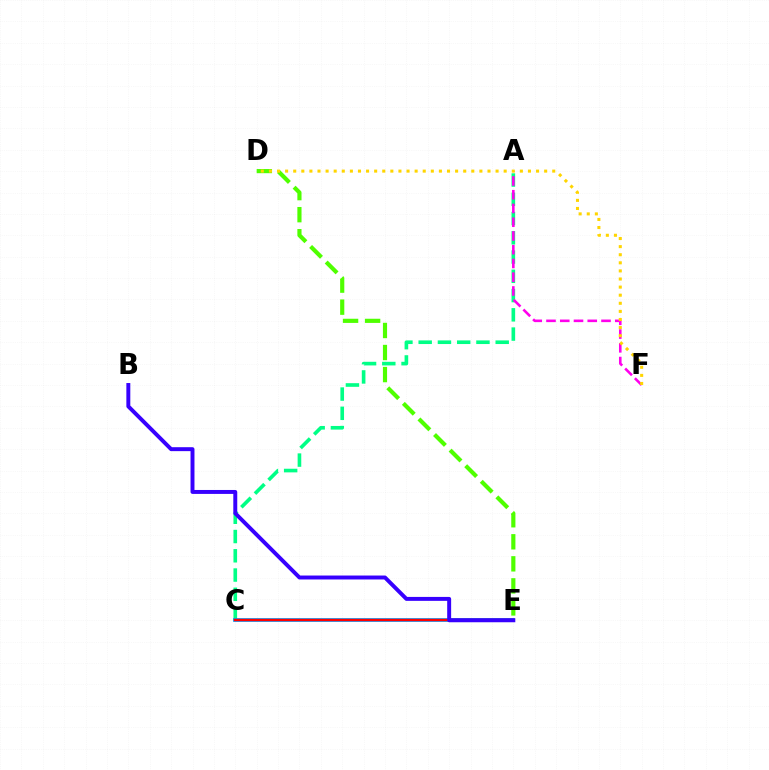{('A', 'C'): [{'color': '#00ff86', 'line_style': 'dashed', 'thickness': 2.62}], ('C', 'E'): [{'color': '#009eff', 'line_style': 'solid', 'thickness': 2.68}, {'color': '#ff0000', 'line_style': 'solid', 'thickness': 1.73}], ('A', 'F'): [{'color': '#ff00ed', 'line_style': 'dashed', 'thickness': 1.87}], ('D', 'E'): [{'color': '#4fff00', 'line_style': 'dashed', 'thickness': 2.99}], ('B', 'E'): [{'color': '#3700ff', 'line_style': 'solid', 'thickness': 2.84}], ('D', 'F'): [{'color': '#ffd500', 'line_style': 'dotted', 'thickness': 2.2}]}